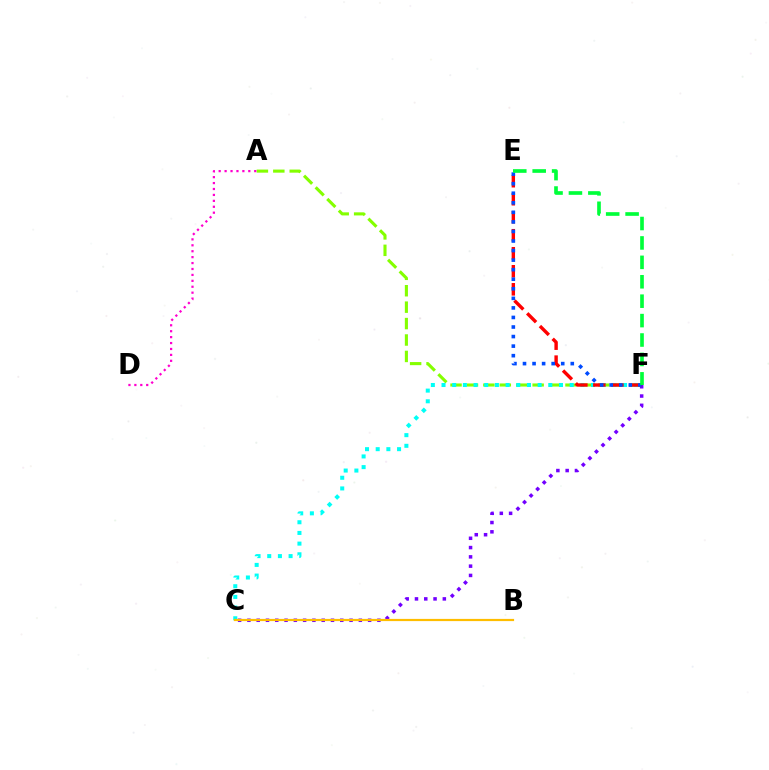{('A', 'F'): [{'color': '#84ff00', 'line_style': 'dashed', 'thickness': 2.23}], ('C', 'F'): [{'color': '#7200ff', 'line_style': 'dotted', 'thickness': 2.52}, {'color': '#00fff6', 'line_style': 'dotted', 'thickness': 2.9}], ('A', 'D'): [{'color': '#ff00cf', 'line_style': 'dotted', 'thickness': 1.61}], ('B', 'C'): [{'color': '#ffbd00', 'line_style': 'solid', 'thickness': 1.59}], ('E', 'F'): [{'color': '#ff0000', 'line_style': 'dashed', 'thickness': 2.45}, {'color': '#004bff', 'line_style': 'dotted', 'thickness': 2.6}, {'color': '#00ff39', 'line_style': 'dashed', 'thickness': 2.64}]}